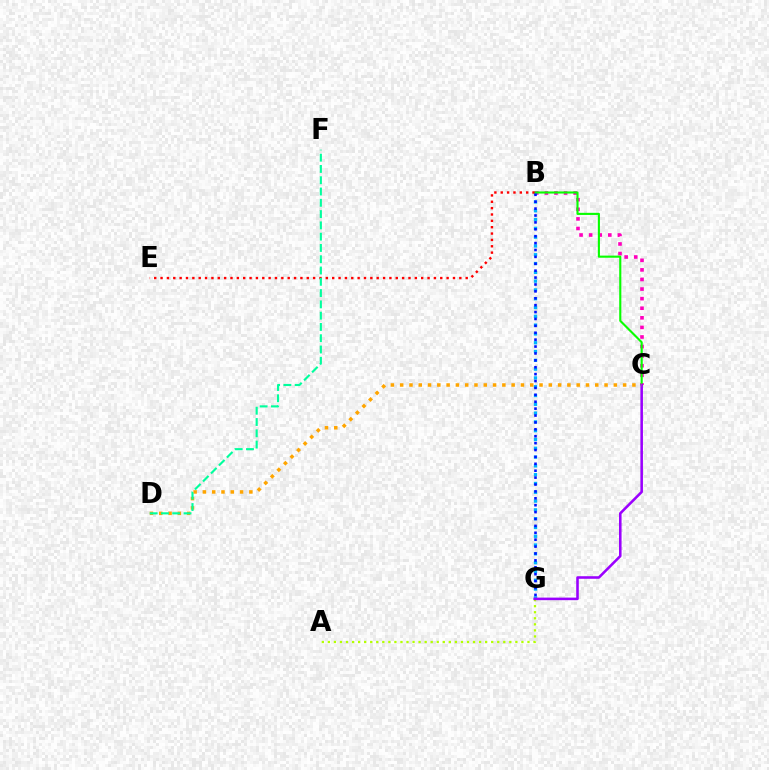{('B', 'C'): [{'color': '#ff00bd', 'line_style': 'dotted', 'thickness': 2.6}, {'color': '#08ff00', 'line_style': 'solid', 'thickness': 1.53}], ('A', 'G'): [{'color': '#b3ff00', 'line_style': 'dotted', 'thickness': 1.64}], ('B', 'G'): [{'color': '#00b5ff', 'line_style': 'dotted', 'thickness': 2.39}, {'color': '#0010ff', 'line_style': 'dotted', 'thickness': 1.87}], ('B', 'E'): [{'color': '#ff0000', 'line_style': 'dotted', 'thickness': 1.73}], ('C', 'G'): [{'color': '#9b00ff', 'line_style': 'solid', 'thickness': 1.85}], ('C', 'D'): [{'color': '#ffa500', 'line_style': 'dotted', 'thickness': 2.52}], ('D', 'F'): [{'color': '#00ff9d', 'line_style': 'dashed', 'thickness': 1.53}]}